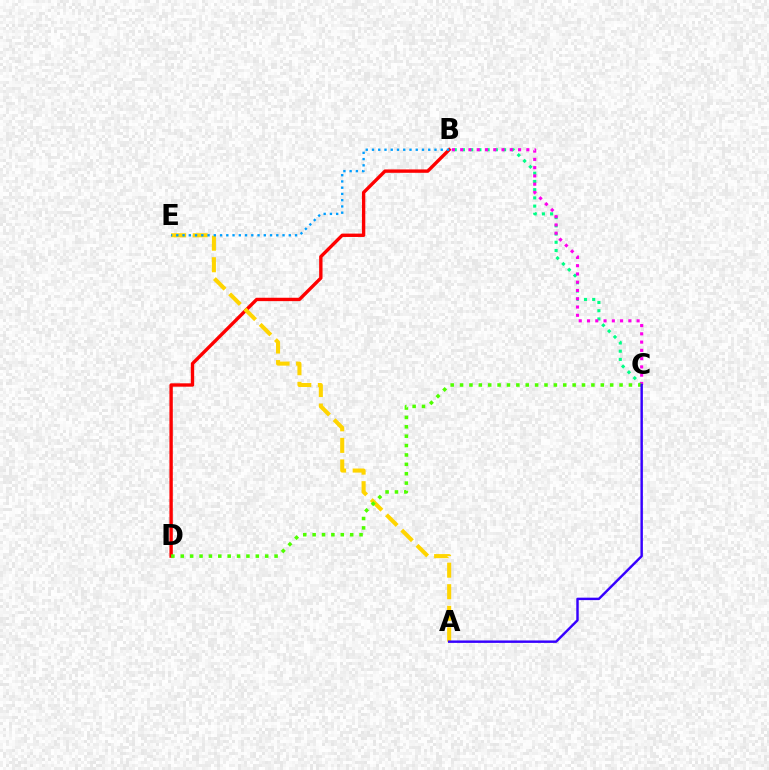{('B', 'C'): [{'color': '#00ff86', 'line_style': 'dotted', 'thickness': 2.23}, {'color': '#ff00ed', 'line_style': 'dotted', 'thickness': 2.25}], ('B', 'D'): [{'color': '#ff0000', 'line_style': 'solid', 'thickness': 2.43}], ('A', 'E'): [{'color': '#ffd500', 'line_style': 'dashed', 'thickness': 2.93}], ('C', 'D'): [{'color': '#4fff00', 'line_style': 'dotted', 'thickness': 2.55}], ('B', 'E'): [{'color': '#009eff', 'line_style': 'dotted', 'thickness': 1.7}], ('A', 'C'): [{'color': '#3700ff', 'line_style': 'solid', 'thickness': 1.76}]}